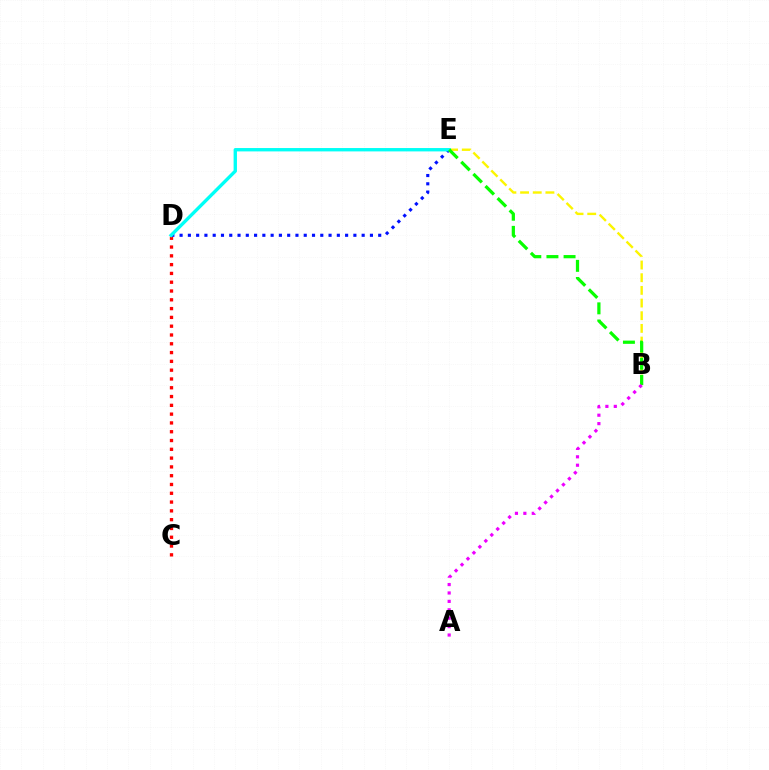{('B', 'E'): [{'color': '#fcf500', 'line_style': 'dashed', 'thickness': 1.72}, {'color': '#08ff00', 'line_style': 'dashed', 'thickness': 2.33}], ('C', 'D'): [{'color': '#ff0000', 'line_style': 'dotted', 'thickness': 2.39}], ('D', 'E'): [{'color': '#0010ff', 'line_style': 'dotted', 'thickness': 2.25}, {'color': '#00fff6', 'line_style': 'solid', 'thickness': 2.42}], ('A', 'B'): [{'color': '#ee00ff', 'line_style': 'dotted', 'thickness': 2.29}]}